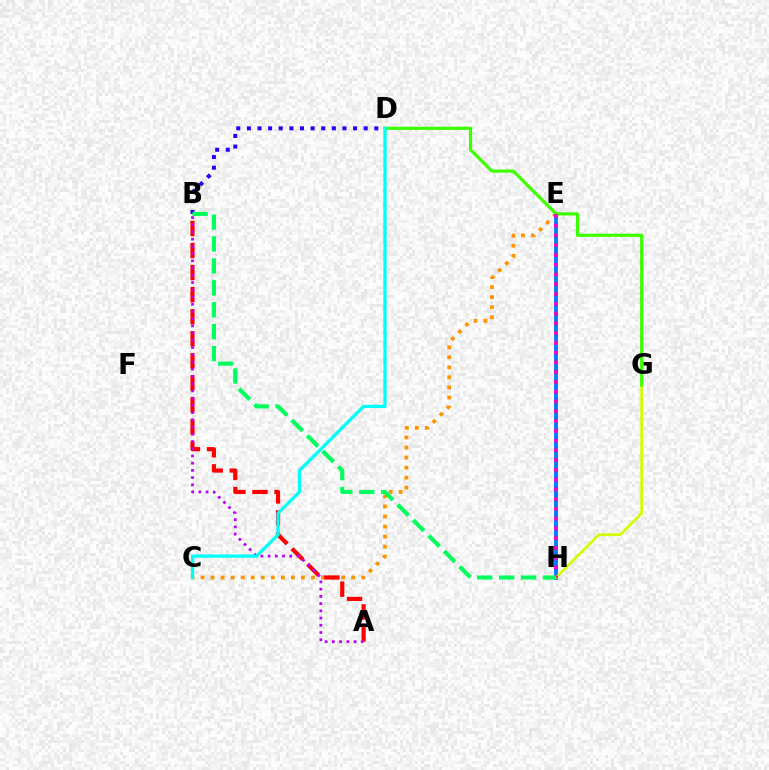{('C', 'E'): [{'color': '#ff9400', 'line_style': 'dotted', 'thickness': 2.73}], ('B', 'D'): [{'color': '#2500ff', 'line_style': 'dotted', 'thickness': 2.88}], ('E', 'H'): [{'color': '#0074ff', 'line_style': 'solid', 'thickness': 2.73}, {'color': '#ff00ac', 'line_style': 'dotted', 'thickness': 2.65}], ('G', 'H'): [{'color': '#d1ff00', 'line_style': 'solid', 'thickness': 1.96}], ('A', 'B'): [{'color': '#ff0000', 'line_style': 'dashed', 'thickness': 3.0}, {'color': '#b900ff', 'line_style': 'dotted', 'thickness': 1.96}], ('D', 'G'): [{'color': '#3dff00', 'line_style': 'solid', 'thickness': 2.3}], ('B', 'H'): [{'color': '#00ff5c', 'line_style': 'dashed', 'thickness': 2.98}], ('C', 'D'): [{'color': '#00fff6', 'line_style': 'solid', 'thickness': 2.34}]}